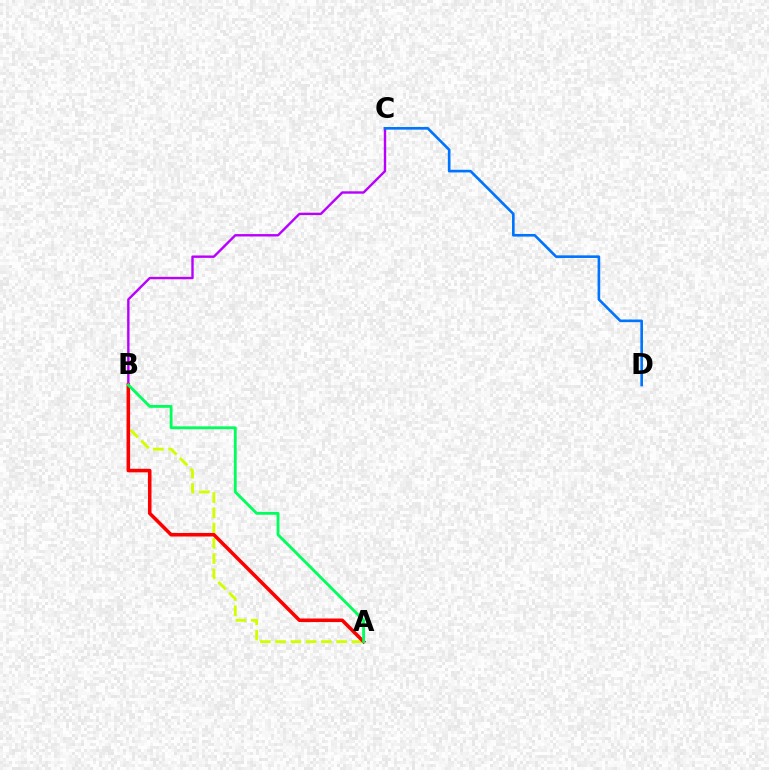{('B', 'C'): [{'color': '#b900ff', 'line_style': 'solid', 'thickness': 1.73}], ('A', 'B'): [{'color': '#d1ff00', 'line_style': 'dashed', 'thickness': 2.07}, {'color': '#ff0000', 'line_style': 'solid', 'thickness': 2.55}, {'color': '#00ff5c', 'line_style': 'solid', 'thickness': 2.05}], ('C', 'D'): [{'color': '#0074ff', 'line_style': 'solid', 'thickness': 1.9}]}